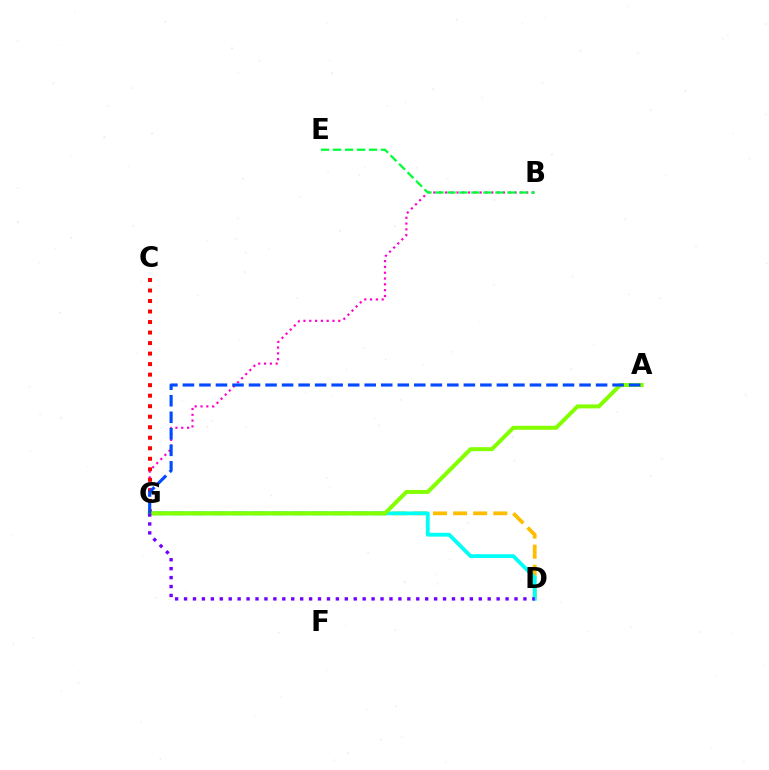{('D', 'G'): [{'color': '#ffbd00', 'line_style': 'dashed', 'thickness': 2.73}, {'color': '#00fff6', 'line_style': 'solid', 'thickness': 2.74}, {'color': '#7200ff', 'line_style': 'dotted', 'thickness': 2.43}], ('B', 'G'): [{'color': '#ff00cf', 'line_style': 'dotted', 'thickness': 1.58}], ('C', 'G'): [{'color': '#ff0000', 'line_style': 'dotted', 'thickness': 2.86}], ('B', 'E'): [{'color': '#00ff39', 'line_style': 'dashed', 'thickness': 1.63}], ('A', 'G'): [{'color': '#84ff00', 'line_style': 'solid', 'thickness': 2.88}, {'color': '#004bff', 'line_style': 'dashed', 'thickness': 2.25}]}